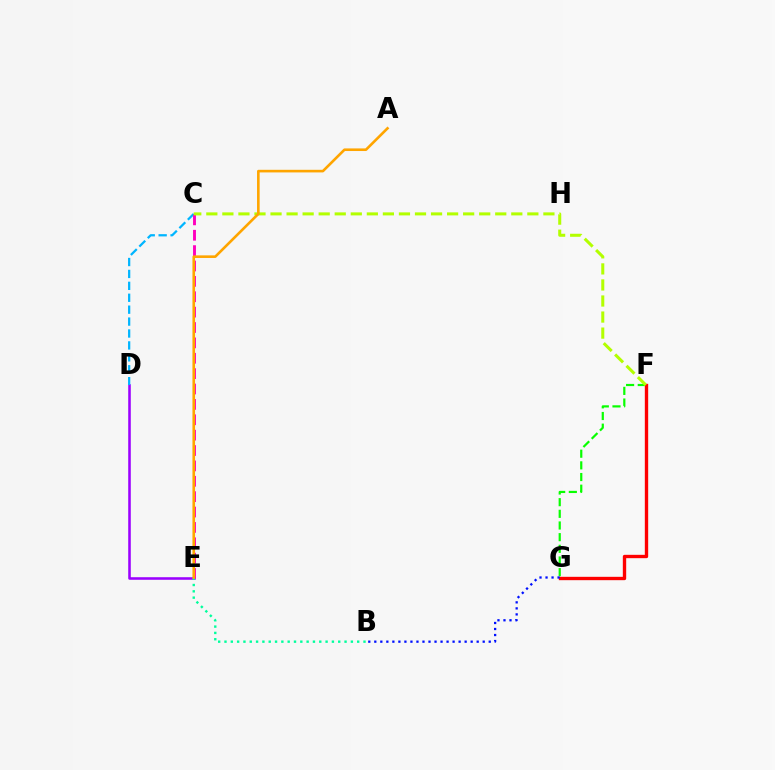{('D', 'E'): [{'color': '#9b00ff', 'line_style': 'solid', 'thickness': 1.85}], ('F', 'G'): [{'color': '#08ff00', 'line_style': 'dashed', 'thickness': 1.58}, {'color': '#ff0000', 'line_style': 'solid', 'thickness': 2.42}], ('C', 'D'): [{'color': '#00b5ff', 'line_style': 'dashed', 'thickness': 1.62}], ('C', 'E'): [{'color': '#ff00bd', 'line_style': 'dashed', 'thickness': 2.09}], ('C', 'F'): [{'color': '#b3ff00', 'line_style': 'dashed', 'thickness': 2.18}], ('B', 'G'): [{'color': '#0010ff', 'line_style': 'dotted', 'thickness': 1.64}], ('B', 'E'): [{'color': '#00ff9d', 'line_style': 'dotted', 'thickness': 1.72}], ('A', 'E'): [{'color': '#ffa500', 'line_style': 'solid', 'thickness': 1.88}]}